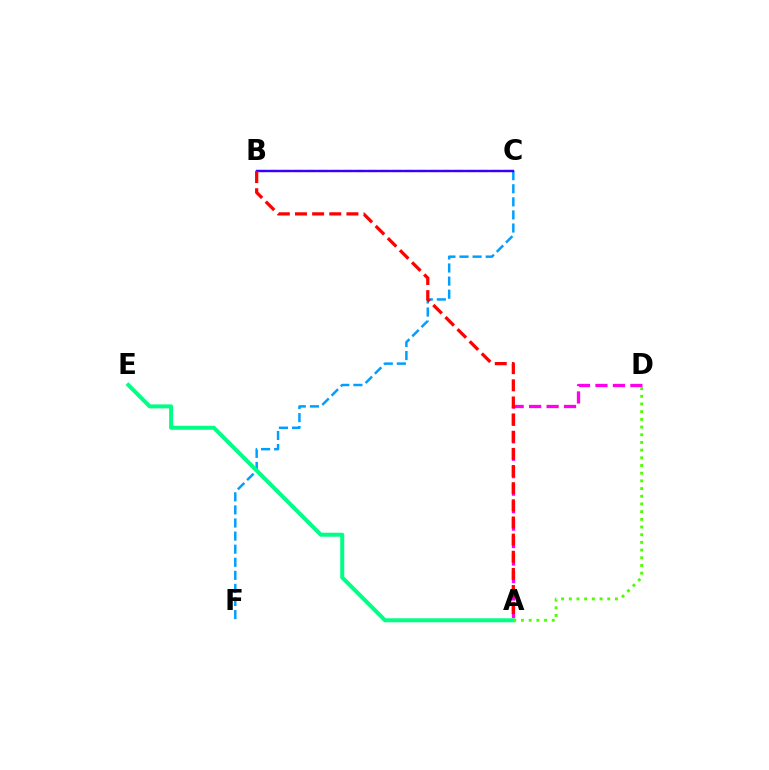{('B', 'C'): [{'color': '#ffd500', 'line_style': 'dashed', 'thickness': 1.68}, {'color': '#3700ff', 'line_style': 'solid', 'thickness': 1.73}], ('A', 'D'): [{'color': '#ff00ed', 'line_style': 'dashed', 'thickness': 2.37}, {'color': '#4fff00', 'line_style': 'dotted', 'thickness': 2.09}], ('C', 'F'): [{'color': '#009eff', 'line_style': 'dashed', 'thickness': 1.78}], ('A', 'B'): [{'color': '#ff0000', 'line_style': 'dashed', 'thickness': 2.33}], ('A', 'E'): [{'color': '#00ff86', 'line_style': 'solid', 'thickness': 2.88}]}